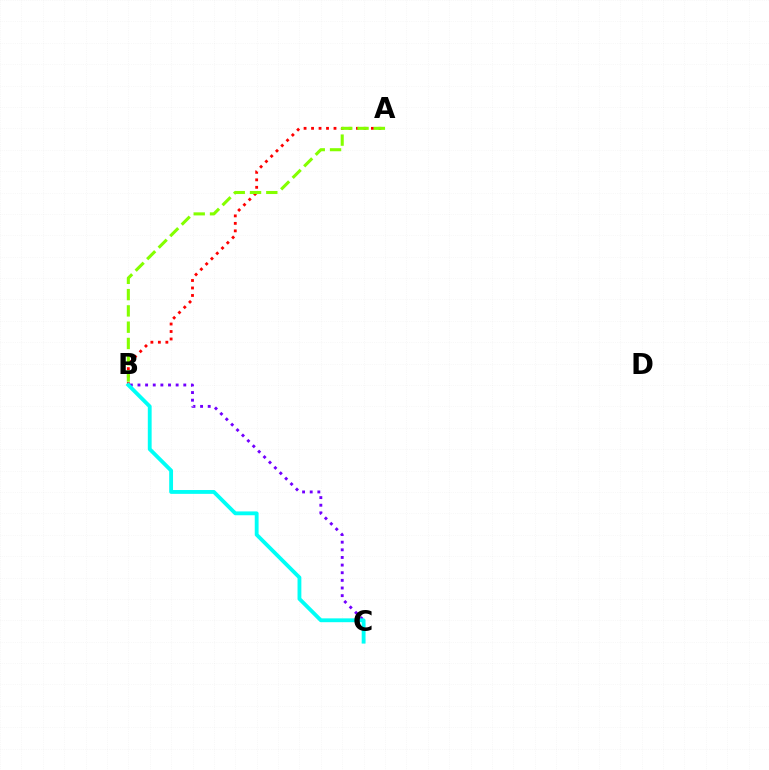{('A', 'B'): [{'color': '#ff0000', 'line_style': 'dotted', 'thickness': 2.03}, {'color': '#84ff00', 'line_style': 'dashed', 'thickness': 2.21}], ('B', 'C'): [{'color': '#7200ff', 'line_style': 'dotted', 'thickness': 2.07}, {'color': '#00fff6', 'line_style': 'solid', 'thickness': 2.76}]}